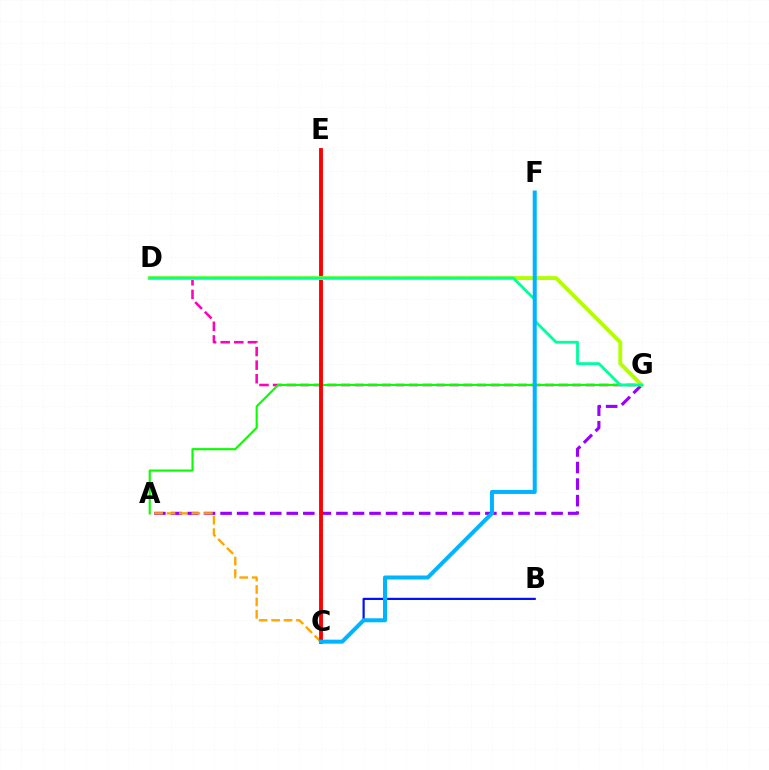{('D', 'G'): [{'color': '#ff00bd', 'line_style': 'dashed', 'thickness': 1.85}, {'color': '#b3ff00', 'line_style': 'solid', 'thickness': 2.81}, {'color': '#00ff9d', 'line_style': 'solid', 'thickness': 2.02}], ('A', 'G'): [{'color': '#9b00ff', 'line_style': 'dashed', 'thickness': 2.25}, {'color': '#08ff00', 'line_style': 'solid', 'thickness': 1.53}], ('B', 'C'): [{'color': '#0010ff', 'line_style': 'solid', 'thickness': 1.58}], ('A', 'C'): [{'color': '#ffa500', 'line_style': 'dashed', 'thickness': 1.69}], ('C', 'E'): [{'color': '#ff0000', 'line_style': 'solid', 'thickness': 2.79}], ('C', 'F'): [{'color': '#00b5ff', 'line_style': 'solid', 'thickness': 2.9}]}